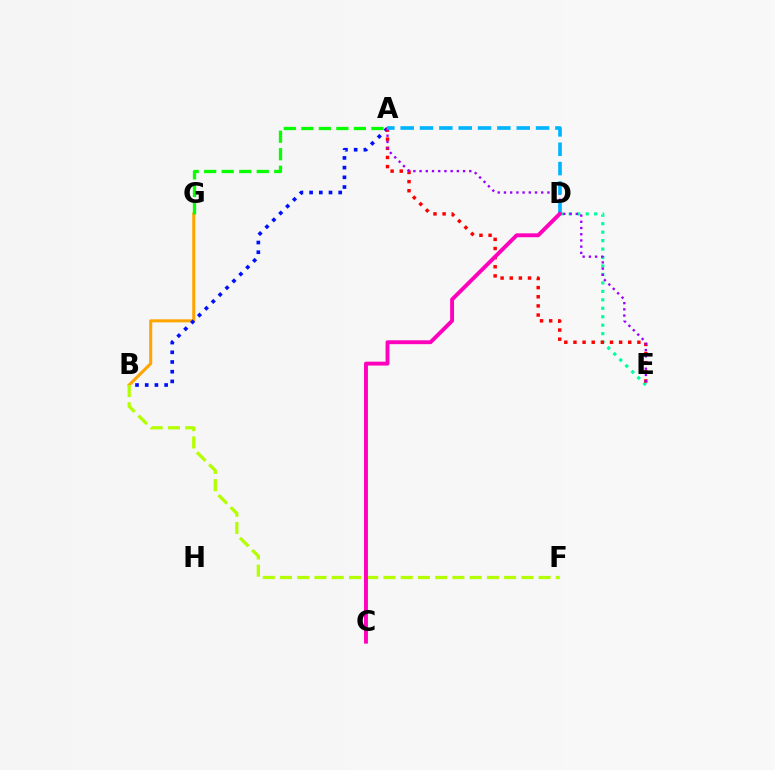{('B', 'G'): [{'color': '#ffa500', 'line_style': 'solid', 'thickness': 2.2}], ('A', 'B'): [{'color': '#0010ff', 'line_style': 'dotted', 'thickness': 2.64}], ('D', 'E'): [{'color': '#00ff9d', 'line_style': 'dotted', 'thickness': 2.3}], ('A', 'E'): [{'color': '#ff0000', 'line_style': 'dotted', 'thickness': 2.48}, {'color': '#9b00ff', 'line_style': 'dotted', 'thickness': 1.69}], ('A', 'D'): [{'color': '#00b5ff', 'line_style': 'dashed', 'thickness': 2.63}], ('B', 'F'): [{'color': '#b3ff00', 'line_style': 'dashed', 'thickness': 2.34}], ('C', 'D'): [{'color': '#ff00bd', 'line_style': 'solid', 'thickness': 2.81}], ('A', 'G'): [{'color': '#08ff00', 'line_style': 'dashed', 'thickness': 2.38}]}